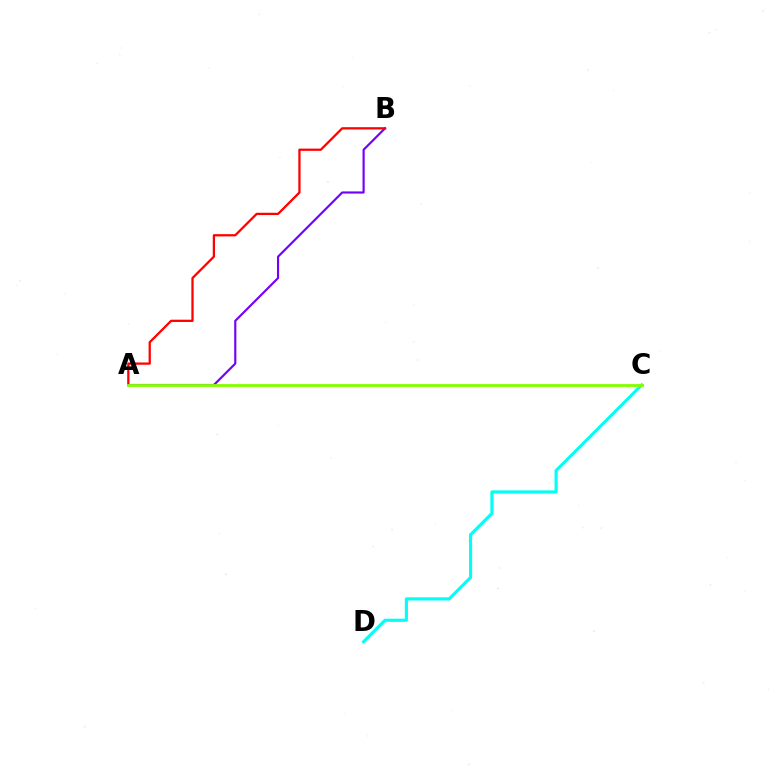{('A', 'B'): [{'color': '#7200ff', 'line_style': 'solid', 'thickness': 1.55}, {'color': '#ff0000', 'line_style': 'solid', 'thickness': 1.64}], ('C', 'D'): [{'color': '#00fff6', 'line_style': 'solid', 'thickness': 2.25}], ('A', 'C'): [{'color': '#84ff00', 'line_style': 'solid', 'thickness': 2.04}]}